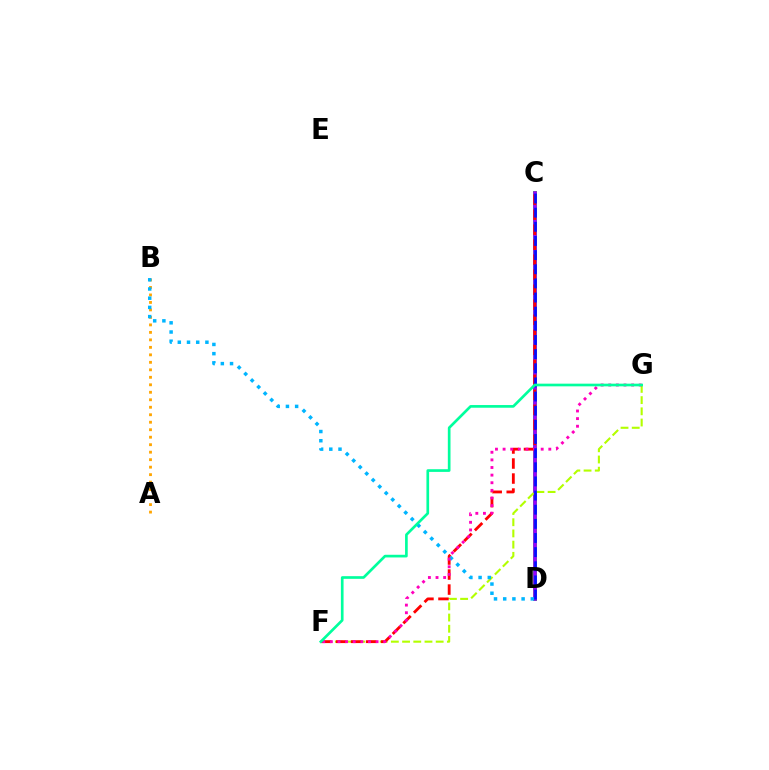{('C', 'D'): [{'color': '#08ff00', 'line_style': 'solid', 'thickness': 2.78}, {'color': '#9b00ff', 'line_style': 'solid', 'thickness': 2.6}, {'color': '#0010ff', 'line_style': 'dashed', 'thickness': 1.92}], ('A', 'B'): [{'color': '#ffa500', 'line_style': 'dotted', 'thickness': 2.03}], ('F', 'G'): [{'color': '#b3ff00', 'line_style': 'dashed', 'thickness': 1.52}, {'color': '#ff00bd', 'line_style': 'dotted', 'thickness': 2.07}, {'color': '#00ff9d', 'line_style': 'solid', 'thickness': 1.93}], ('C', 'F'): [{'color': '#ff0000', 'line_style': 'dashed', 'thickness': 2.04}], ('B', 'D'): [{'color': '#00b5ff', 'line_style': 'dotted', 'thickness': 2.5}]}